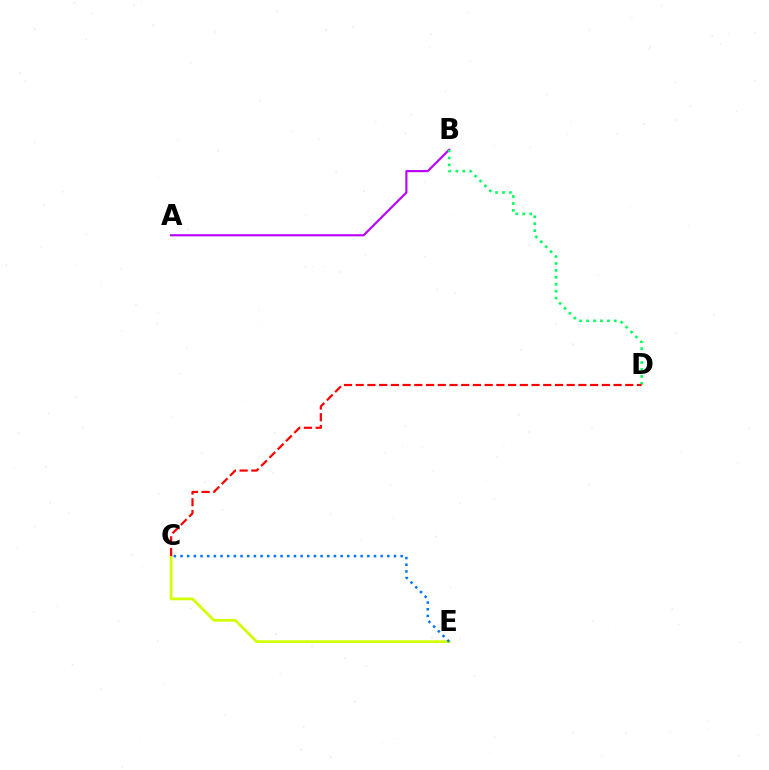{('C', 'E'): [{'color': '#d1ff00', 'line_style': 'solid', 'thickness': 1.97}, {'color': '#0074ff', 'line_style': 'dotted', 'thickness': 1.81}], ('A', 'B'): [{'color': '#b900ff', 'line_style': 'solid', 'thickness': 1.52}], ('B', 'D'): [{'color': '#00ff5c', 'line_style': 'dotted', 'thickness': 1.89}], ('C', 'D'): [{'color': '#ff0000', 'line_style': 'dashed', 'thickness': 1.59}]}